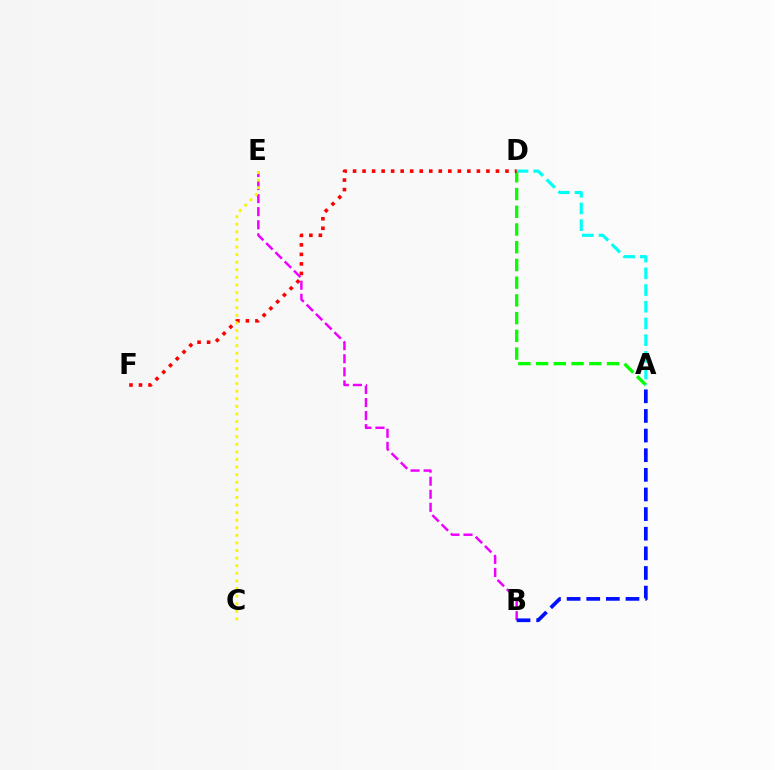{('B', 'E'): [{'color': '#ee00ff', 'line_style': 'dashed', 'thickness': 1.77}], ('A', 'D'): [{'color': '#08ff00', 'line_style': 'dashed', 'thickness': 2.41}, {'color': '#00fff6', 'line_style': 'dashed', 'thickness': 2.27}], ('D', 'F'): [{'color': '#ff0000', 'line_style': 'dotted', 'thickness': 2.59}], ('C', 'E'): [{'color': '#fcf500', 'line_style': 'dotted', 'thickness': 2.06}], ('A', 'B'): [{'color': '#0010ff', 'line_style': 'dashed', 'thickness': 2.67}]}